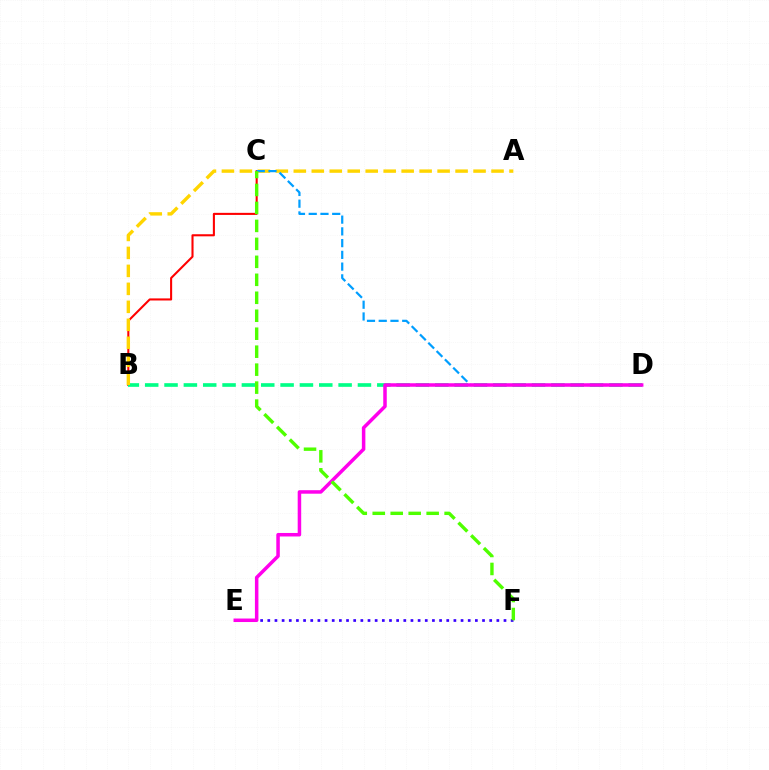{('B', 'C'): [{'color': '#ff0000', 'line_style': 'solid', 'thickness': 1.5}], ('E', 'F'): [{'color': '#3700ff', 'line_style': 'dotted', 'thickness': 1.94}], ('B', 'D'): [{'color': '#00ff86', 'line_style': 'dashed', 'thickness': 2.63}], ('A', 'B'): [{'color': '#ffd500', 'line_style': 'dashed', 'thickness': 2.44}], ('C', 'D'): [{'color': '#009eff', 'line_style': 'dashed', 'thickness': 1.6}], ('D', 'E'): [{'color': '#ff00ed', 'line_style': 'solid', 'thickness': 2.52}], ('C', 'F'): [{'color': '#4fff00', 'line_style': 'dashed', 'thickness': 2.44}]}